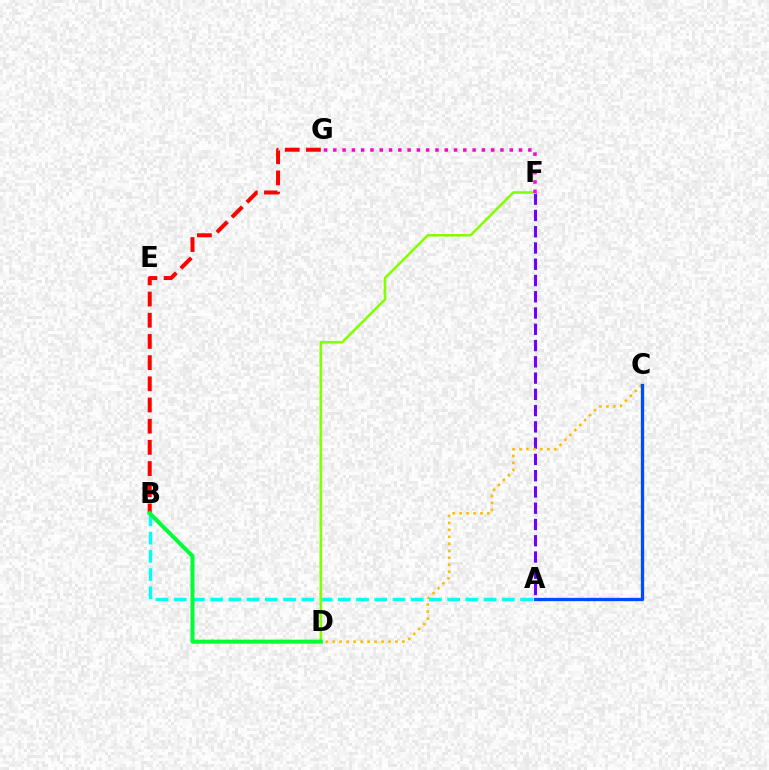{('A', 'F'): [{'color': '#7200ff', 'line_style': 'dashed', 'thickness': 2.21}], ('B', 'G'): [{'color': '#ff0000', 'line_style': 'dashed', 'thickness': 2.88}], ('C', 'D'): [{'color': '#ffbd00', 'line_style': 'dotted', 'thickness': 1.89}], ('A', 'B'): [{'color': '#00fff6', 'line_style': 'dashed', 'thickness': 2.48}], ('A', 'C'): [{'color': '#004bff', 'line_style': 'solid', 'thickness': 2.37}], ('D', 'F'): [{'color': '#84ff00', 'line_style': 'solid', 'thickness': 1.87}], ('F', 'G'): [{'color': '#ff00cf', 'line_style': 'dotted', 'thickness': 2.52}], ('B', 'D'): [{'color': '#00ff39', 'line_style': 'solid', 'thickness': 2.9}]}